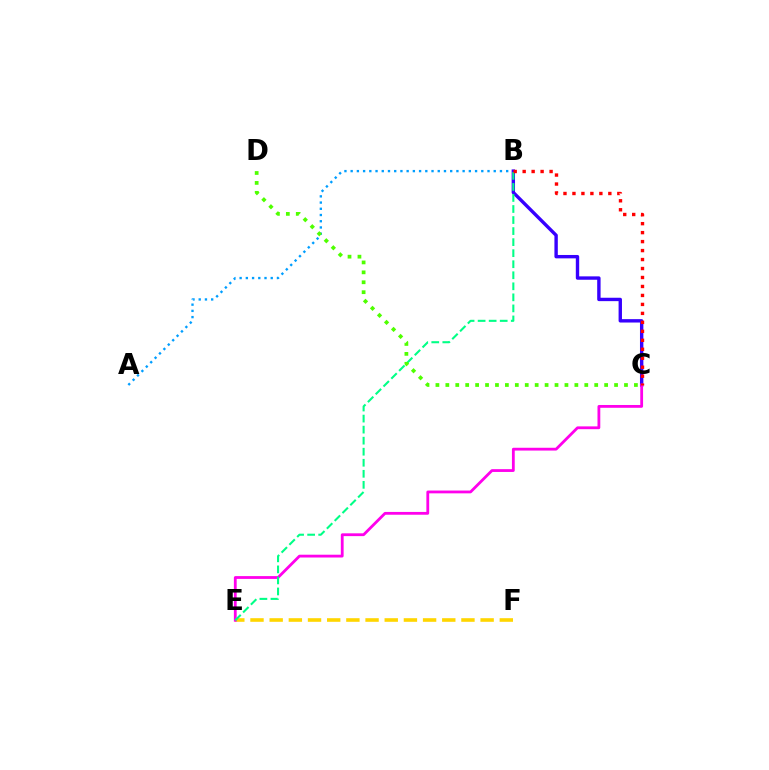{('A', 'B'): [{'color': '#009eff', 'line_style': 'dotted', 'thickness': 1.69}], ('E', 'F'): [{'color': '#ffd500', 'line_style': 'dashed', 'thickness': 2.61}], ('B', 'C'): [{'color': '#3700ff', 'line_style': 'solid', 'thickness': 2.44}, {'color': '#ff0000', 'line_style': 'dotted', 'thickness': 2.44}], ('C', 'E'): [{'color': '#ff00ed', 'line_style': 'solid', 'thickness': 2.01}], ('B', 'E'): [{'color': '#00ff86', 'line_style': 'dashed', 'thickness': 1.5}], ('C', 'D'): [{'color': '#4fff00', 'line_style': 'dotted', 'thickness': 2.7}]}